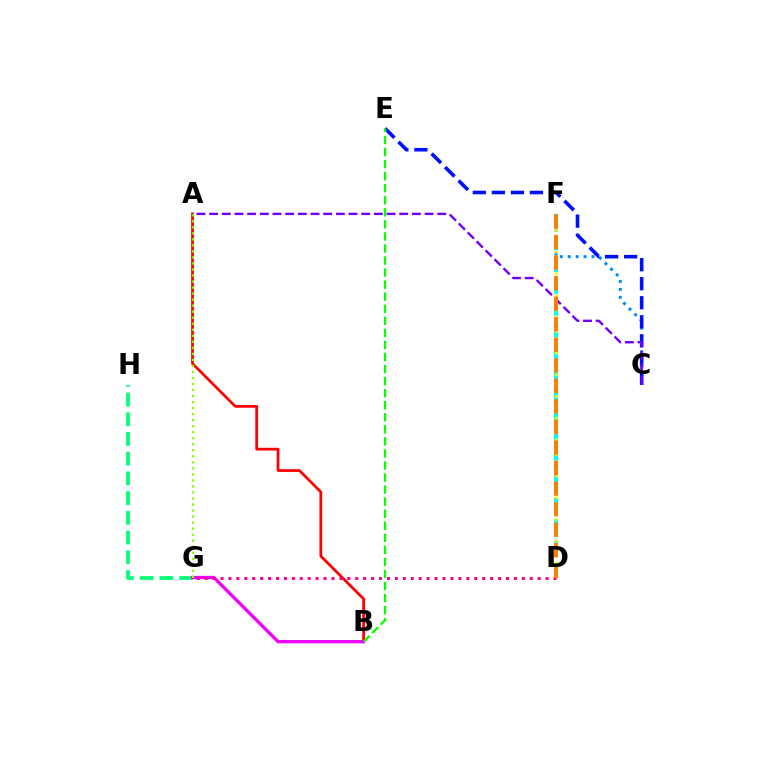{('D', 'F'): [{'color': '#00fff6', 'line_style': 'dashed', 'thickness': 2.97}, {'color': '#fcf500', 'line_style': 'dotted', 'thickness': 1.96}, {'color': '#ff7c00', 'line_style': 'dashed', 'thickness': 2.79}], ('A', 'B'): [{'color': '#ff0000', 'line_style': 'solid', 'thickness': 1.98}], ('C', 'F'): [{'color': '#008cff', 'line_style': 'dotted', 'thickness': 2.15}], ('G', 'H'): [{'color': '#00ff74', 'line_style': 'dashed', 'thickness': 2.68}], ('B', 'G'): [{'color': '#ee00ff', 'line_style': 'solid', 'thickness': 2.38}], ('D', 'G'): [{'color': '#ff0094', 'line_style': 'dotted', 'thickness': 2.15}], ('C', 'E'): [{'color': '#0010ff', 'line_style': 'dashed', 'thickness': 2.59}], ('B', 'E'): [{'color': '#08ff00', 'line_style': 'dashed', 'thickness': 1.64}], ('A', 'G'): [{'color': '#84ff00', 'line_style': 'dotted', 'thickness': 1.64}], ('A', 'C'): [{'color': '#7200ff', 'line_style': 'dashed', 'thickness': 1.72}]}